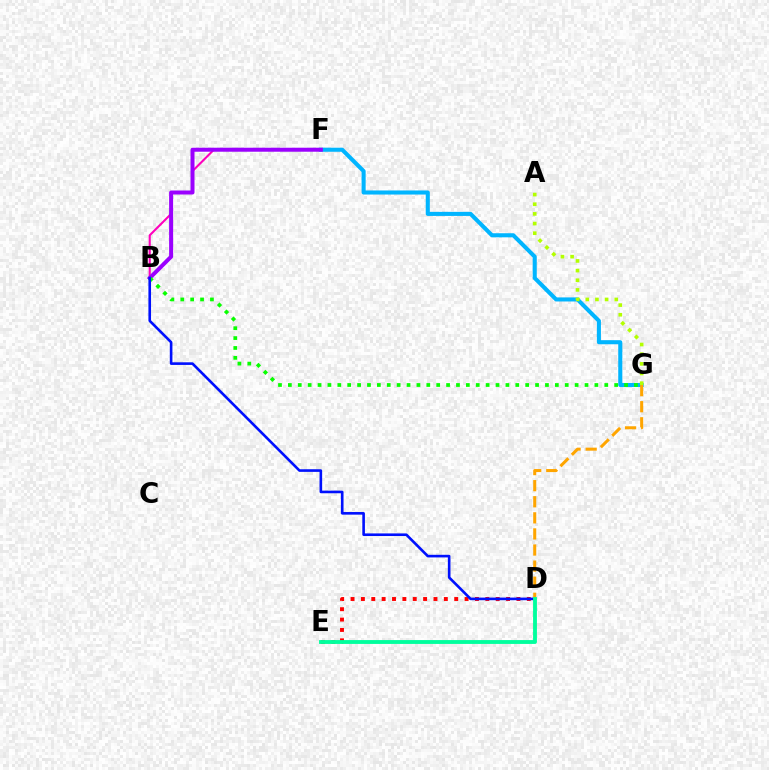{('B', 'F'): [{'color': '#ff00bd', 'line_style': 'solid', 'thickness': 1.51}, {'color': '#9b00ff', 'line_style': 'solid', 'thickness': 2.88}], ('D', 'E'): [{'color': '#ff0000', 'line_style': 'dotted', 'thickness': 2.82}, {'color': '#00ff9d', 'line_style': 'solid', 'thickness': 2.77}], ('F', 'G'): [{'color': '#00b5ff', 'line_style': 'solid', 'thickness': 2.93}], ('B', 'G'): [{'color': '#08ff00', 'line_style': 'dotted', 'thickness': 2.69}], ('B', 'D'): [{'color': '#0010ff', 'line_style': 'solid', 'thickness': 1.89}], ('A', 'G'): [{'color': '#b3ff00', 'line_style': 'dotted', 'thickness': 2.62}], ('D', 'G'): [{'color': '#ffa500', 'line_style': 'dashed', 'thickness': 2.19}]}